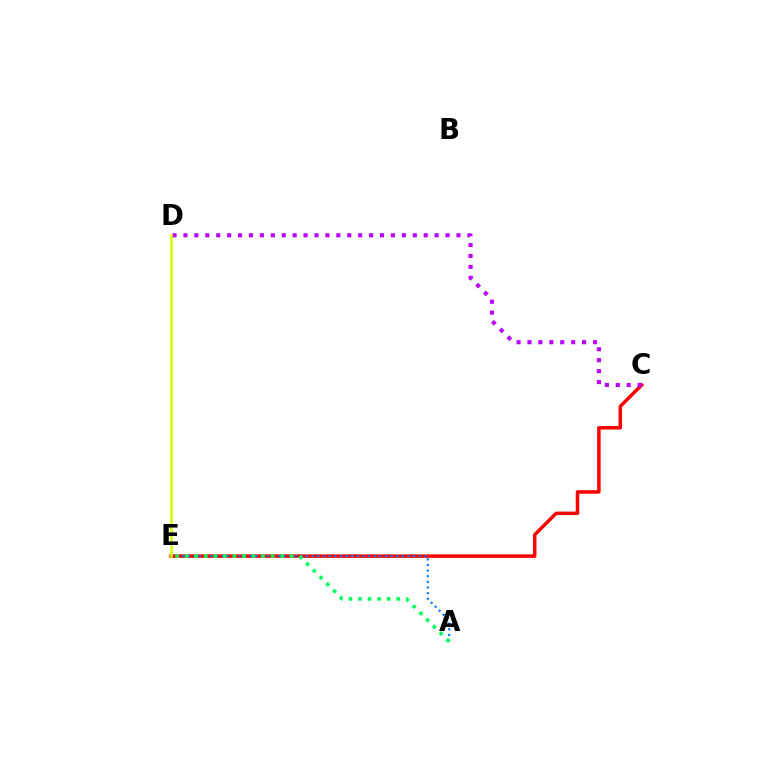{('C', 'E'): [{'color': '#ff0000', 'line_style': 'solid', 'thickness': 2.51}], ('C', 'D'): [{'color': '#b900ff', 'line_style': 'dotted', 'thickness': 2.97}], ('A', 'E'): [{'color': '#0074ff', 'line_style': 'dotted', 'thickness': 1.53}, {'color': '#00ff5c', 'line_style': 'dotted', 'thickness': 2.6}], ('D', 'E'): [{'color': '#d1ff00', 'line_style': 'solid', 'thickness': 1.84}]}